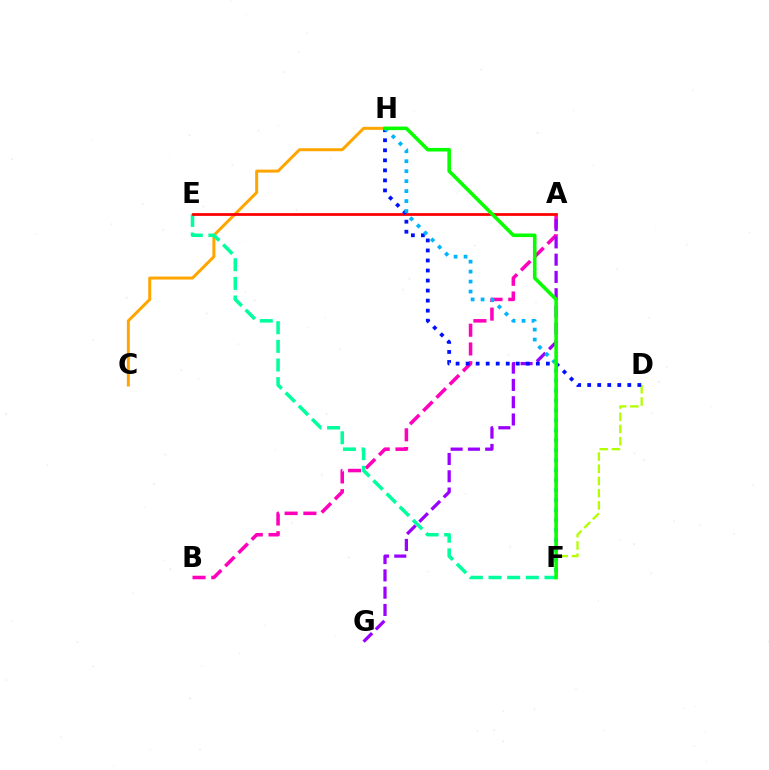{('A', 'B'): [{'color': '#ff00bd', 'line_style': 'dashed', 'thickness': 2.55}], ('D', 'F'): [{'color': '#b3ff00', 'line_style': 'dashed', 'thickness': 1.66}], ('A', 'G'): [{'color': '#9b00ff', 'line_style': 'dashed', 'thickness': 2.35}], ('C', 'H'): [{'color': '#ffa500', 'line_style': 'solid', 'thickness': 2.15}], ('E', 'F'): [{'color': '#00ff9d', 'line_style': 'dashed', 'thickness': 2.53}], ('A', 'E'): [{'color': '#ff0000', 'line_style': 'solid', 'thickness': 1.99}], ('D', 'H'): [{'color': '#0010ff', 'line_style': 'dotted', 'thickness': 2.73}], ('F', 'H'): [{'color': '#00b5ff', 'line_style': 'dotted', 'thickness': 2.71}, {'color': '#08ff00', 'line_style': 'solid', 'thickness': 2.58}]}